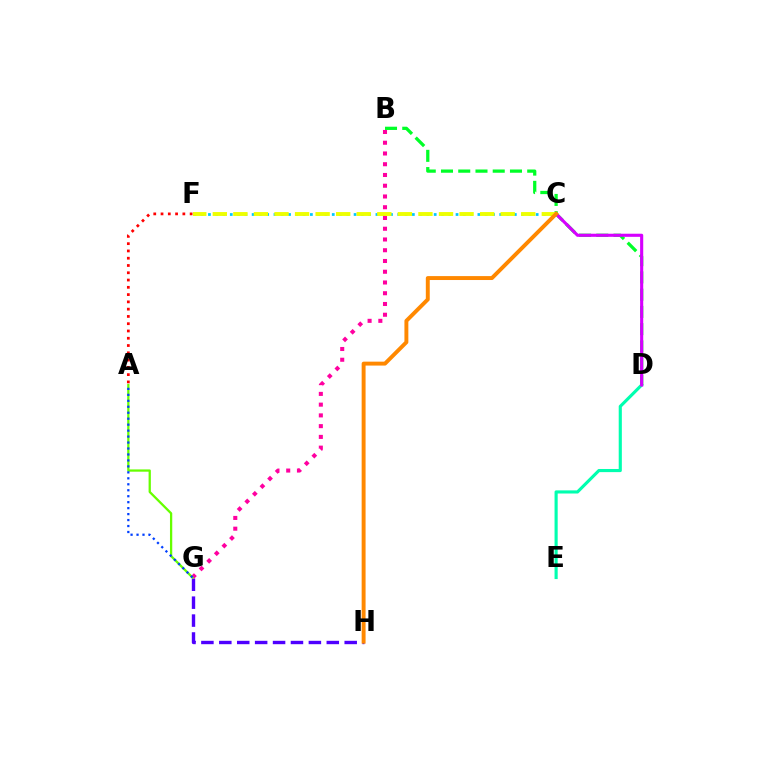{('D', 'E'): [{'color': '#00ffaf', 'line_style': 'solid', 'thickness': 2.25}], ('B', 'D'): [{'color': '#00ff27', 'line_style': 'dashed', 'thickness': 2.34}], ('C', 'D'): [{'color': '#d600ff', 'line_style': 'solid', 'thickness': 2.24}], ('G', 'H'): [{'color': '#4f00ff', 'line_style': 'dashed', 'thickness': 2.43}], ('C', 'F'): [{'color': '#00c7ff', 'line_style': 'dotted', 'thickness': 1.98}, {'color': '#eeff00', 'line_style': 'dashed', 'thickness': 2.79}], ('B', 'G'): [{'color': '#ff00a0', 'line_style': 'dotted', 'thickness': 2.92}], ('A', 'G'): [{'color': '#66ff00', 'line_style': 'solid', 'thickness': 1.64}, {'color': '#003fff', 'line_style': 'dotted', 'thickness': 1.62}], ('C', 'H'): [{'color': '#ff8800', 'line_style': 'solid', 'thickness': 2.83}], ('A', 'F'): [{'color': '#ff0000', 'line_style': 'dotted', 'thickness': 1.98}]}